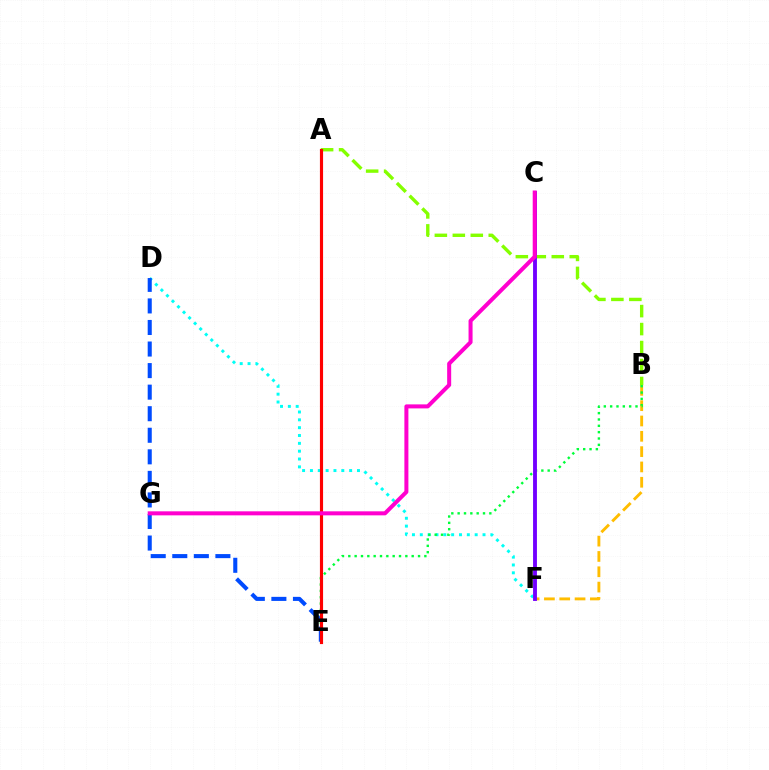{('B', 'F'): [{'color': '#ffbd00', 'line_style': 'dashed', 'thickness': 2.08}], ('D', 'F'): [{'color': '#00fff6', 'line_style': 'dotted', 'thickness': 2.13}], ('B', 'E'): [{'color': '#00ff39', 'line_style': 'dotted', 'thickness': 1.72}], ('A', 'B'): [{'color': '#84ff00', 'line_style': 'dashed', 'thickness': 2.44}], ('D', 'E'): [{'color': '#004bff', 'line_style': 'dashed', 'thickness': 2.93}], ('A', 'E'): [{'color': '#ff0000', 'line_style': 'solid', 'thickness': 2.27}], ('C', 'F'): [{'color': '#7200ff', 'line_style': 'solid', 'thickness': 2.78}], ('C', 'G'): [{'color': '#ff00cf', 'line_style': 'solid', 'thickness': 2.89}]}